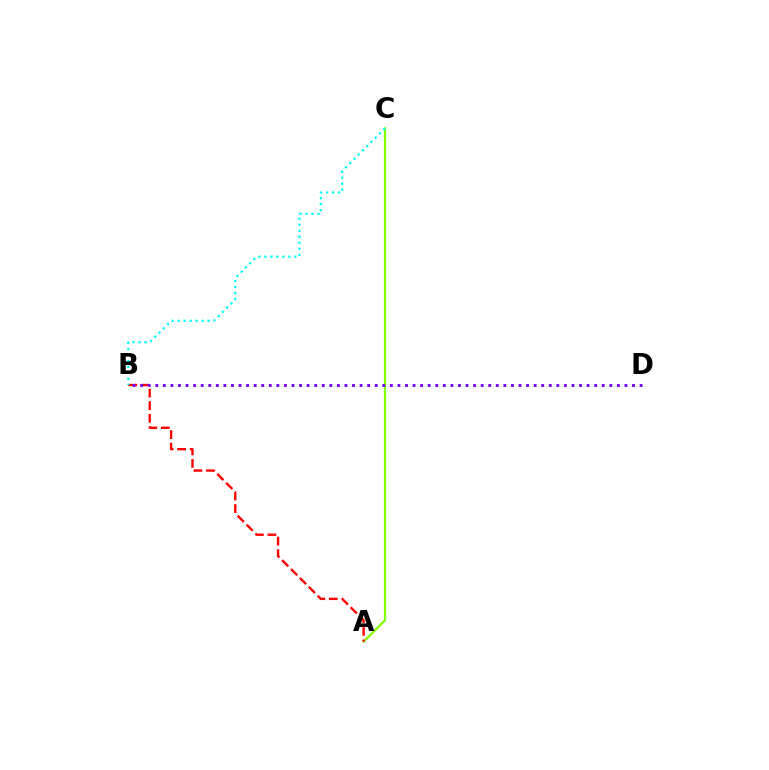{('A', 'C'): [{'color': '#84ff00', 'line_style': 'solid', 'thickness': 1.63}], ('A', 'B'): [{'color': '#ff0000', 'line_style': 'dashed', 'thickness': 1.71}], ('B', 'C'): [{'color': '#00fff6', 'line_style': 'dotted', 'thickness': 1.63}], ('B', 'D'): [{'color': '#7200ff', 'line_style': 'dotted', 'thickness': 2.06}]}